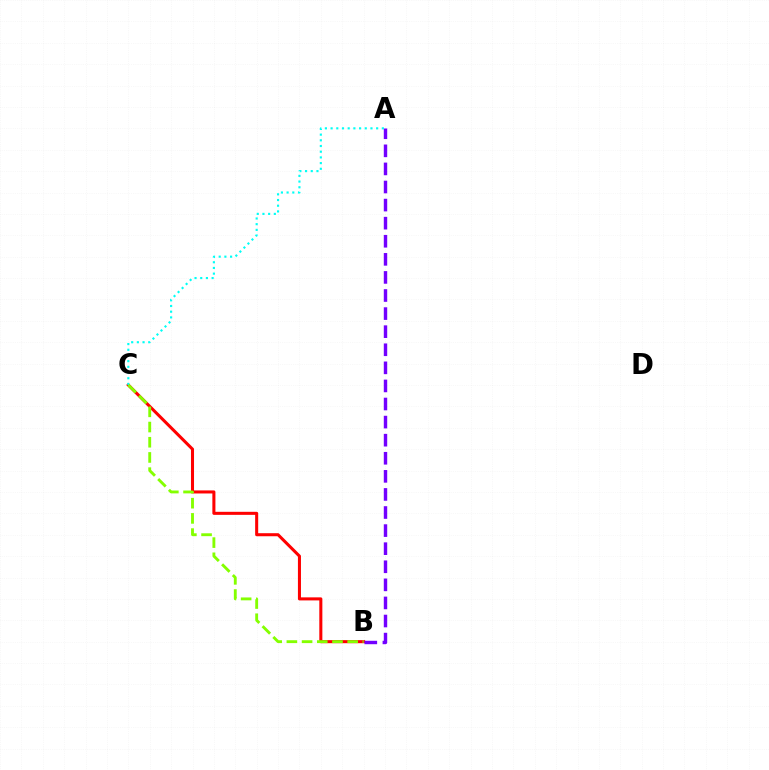{('B', 'C'): [{'color': '#ff0000', 'line_style': 'solid', 'thickness': 2.19}, {'color': '#84ff00', 'line_style': 'dashed', 'thickness': 2.06}], ('A', 'C'): [{'color': '#00fff6', 'line_style': 'dotted', 'thickness': 1.55}], ('A', 'B'): [{'color': '#7200ff', 'line_style': 'dashed', 'thickness': 2.46}]}